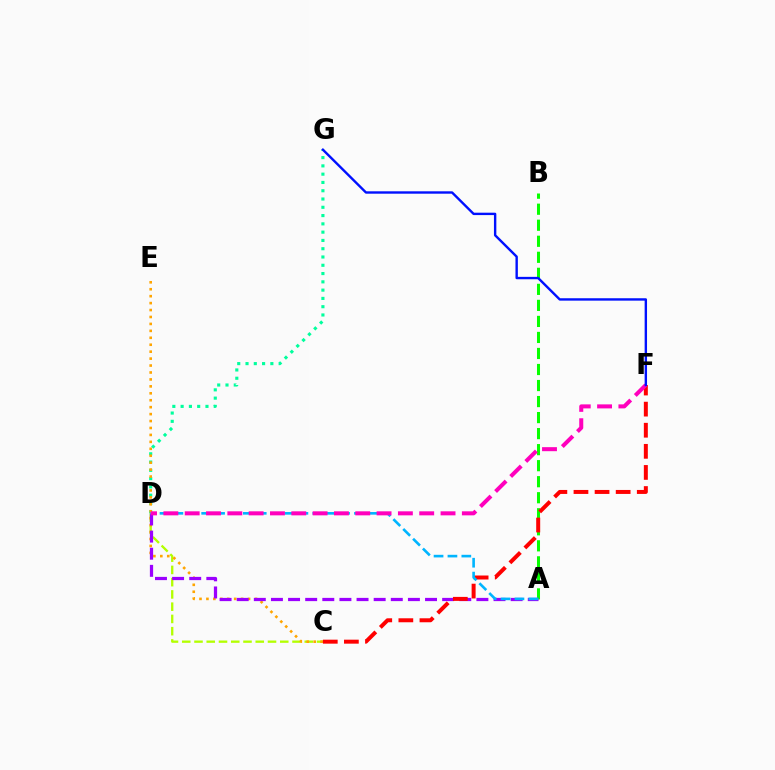{('C', 'D'): [{'color': '#b3ff00', 'line_style': 'dashed', 'thickness': 1.66}], ('D', 'G'): [{'color': '#00ff9d', 'line_style': 'dotted', 'thickness': 2.25}], ('C', 'E'): [{'color': '#ffa500', 'line_style': 'dotted', 'thickness': 1.88}], ('A', 'B'): [{'color': '#08ff00', 'line_style': 'dashed', 'thickness': 2.18}], ('A', 'D'): [{'color': '#9b00ff', 'line_style': 'dashed', 'thickness': 2.33}, {'color': '#00b5ff', 'line_style': 'dashed', 'thickness': 1.89}], ('C', 'F'): [{'color': '#ff0000', 'line_style': 'dashed', 'thickness': 2.87}], ('D', 'F'): [{'color': '#ff00bd', 'line_style': 'dashed', 'thickness': 2.9}], ('F', 'G'): [{'color': '#0010ff', 'line_style': 'solid', 'thickness': 1.72}]}